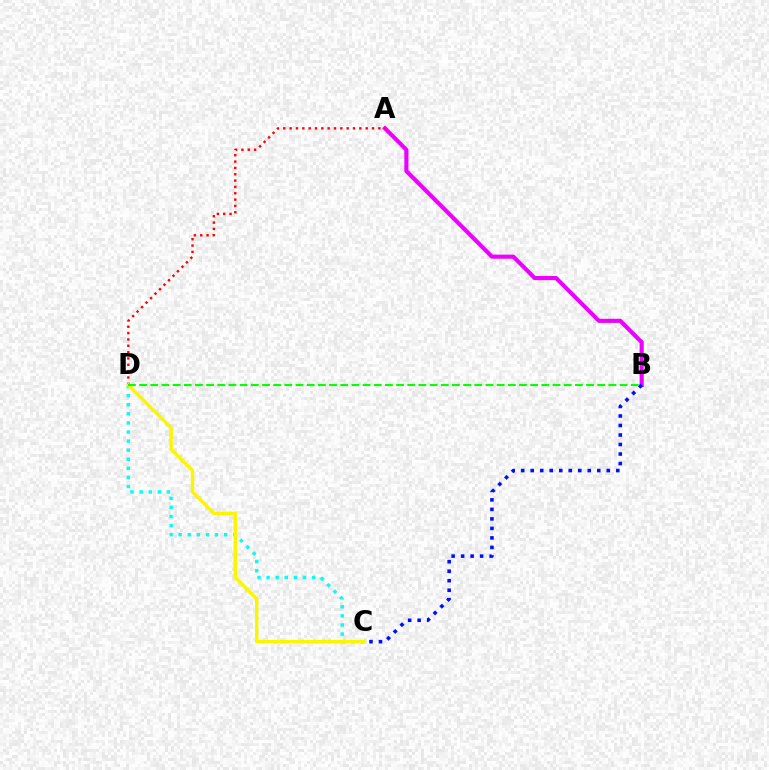{('A', 'B'): [{'color': '#ee00ff', 'line_style': 'solid', 'thickness': 2.96}], ('B', 'C'): [{'color': '#0010ff', 'line_style': 'dotted', 'thickness': 2.58}], ('C', 'D'): [{'color': '#00fff6', 'line_style': 'dotted', 'thickness': 2.47}, {'color': '#fcf500', 'line_style': 'solid', 'thickness': 2.47}], ('A', 'D'): [{'color': '#ff0000', 'line_style': 'dotted', 'thickness': 1.72}], ('B', 'D'): [{'color': '#08ff00', 'line_style': 'dashed', 'thickness': 1.52}]}